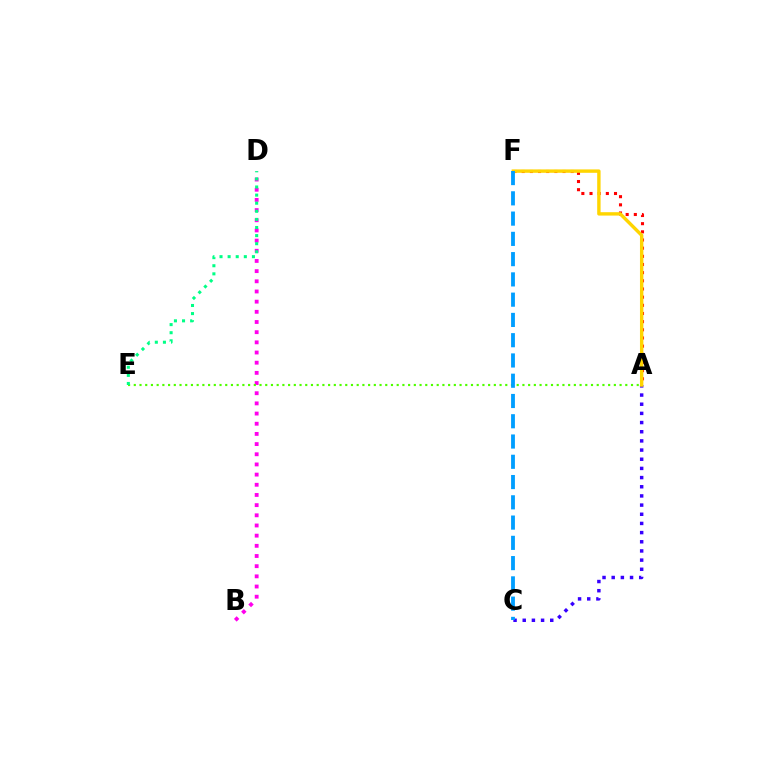{('A', 'C'): [{'color': '#3700ff', 'line_style': 'dotted', 'thickness': 2.49}], ('A', 'F'): [{'color': '#ff0000', 'line_style': 'dotted', 'thickness': 2.22}, {'color': '#ffd500', 'line_style': 'solid', 'thickness': 2.45}], ('B', 'D'): [{'color': '#ff00ed', 'line_style': 'dotted', 'thickness': 2.76}], ('A', 'E'): [{'color': '#4fff00', 'line_style': 'dotted', 'thickness': 1.55}], ('C', 'F'): [{'color': '#009eff', 'line_style': 'dashed', 'thickness': 2.75}], ('D', 'E'): [{'color': '#00ff86', 'line_style': 'dotted', 'thickness': 2.2}]}